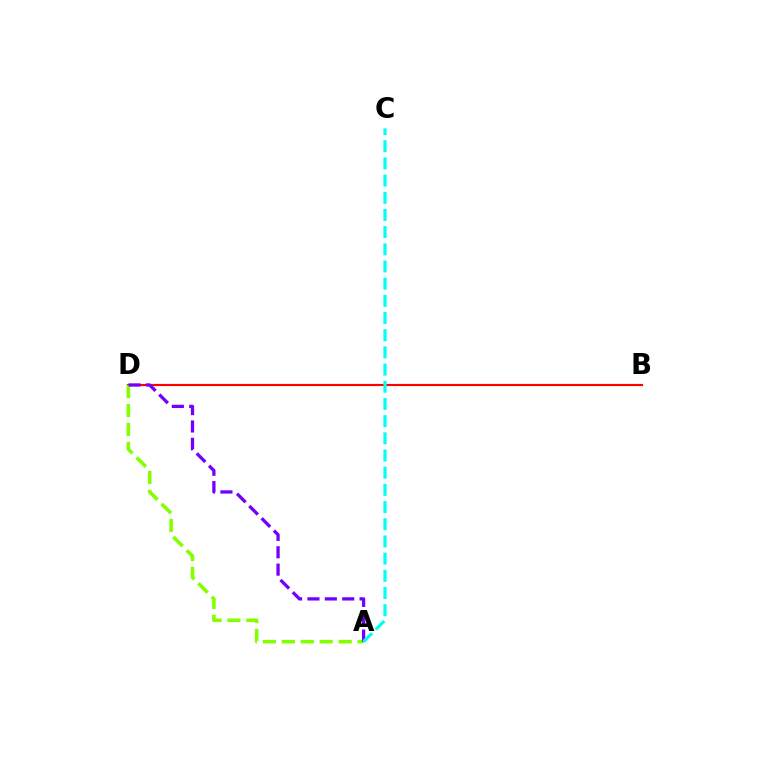{('B', 'D'): [{'color': '#ff0000', 'line_style': 'solid', 'thickness': 1.55}], ('A', 'D'): [{'color': '#84ff00', 'line_style': 'dashed', 'thickness': 2.57}, {'color': '#7200ff', 'line_style': 'dashed', 'thickness': 2.36}], ('A', 'C'): [{'color': '#00fff6', 'line_style': 'dashed', 'thickness': 2.33}]}